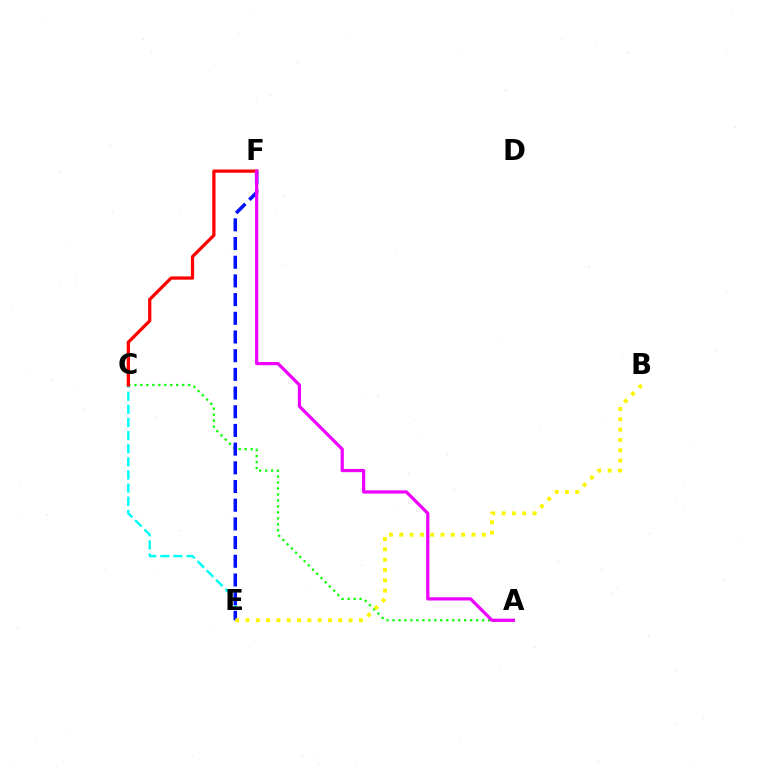{('C', 'E'): [{'color': '#00fff6', 'line_style': 'dashed', 'thickness': 1.78}], ('A', 'C'): [{'color': '#08ff00', 'line_style': 'dotted', 'thickness': 1.62}], ('E', 'F'): [{'color': '#0010ff', 'line_style': 'dashed', 'thickness': 2.54}], ('C', 'F'): [{'color': '#ff0000', 'line_style': 'solid', 'thickness': 2.34}], ('A', 'F'): [{'color': '#ee00ff', 'line_style': 'solid', 'thickness': 2.32}], ('B', 'E'): [{'color': '#fcf500', 'line_style': 'dotted', 'thickness': 2.8}]}